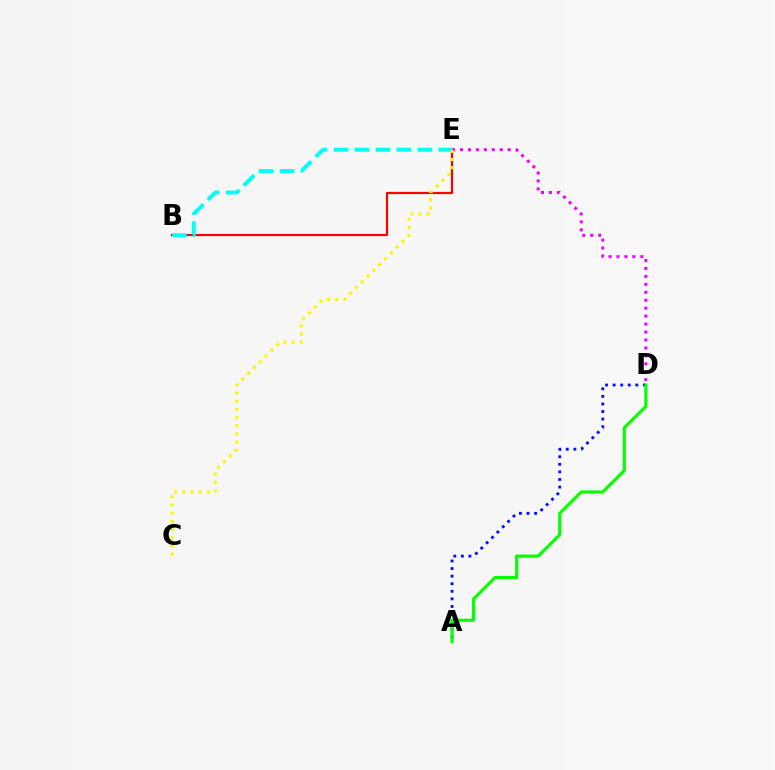{('B', 'E'): [{'color': '#ff0000', 'line_style': 'solid', 'thickness': 1.57}, {'color': '#00fff6', 'line_style': 'dashed', 'thickness': 2.84}], ('D', 'E'): [{'color': '#ee00ff', 'line_style': 'dotted', 'thickness': 2.16}], ('A', 'D'): [{'color': '#0010ff', 'line_style': 'dotted', 'thickness': 2.06}, {'color': '#08ff00', 'line_style': 'solid', 'thickness': 2.27}], ('C', 'E'): [{'color': '#fcf500', 'line_style': 'dotted', 'thickness': 2.23}]}